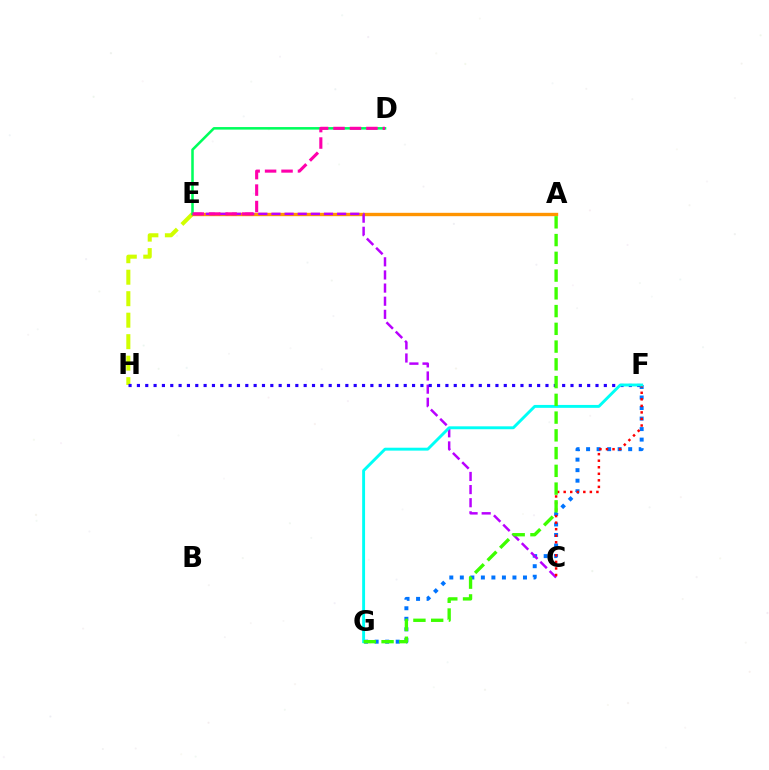{('F', 'G'): [{'color': '#0074ff', 'line_style': 'dotted', 'thickness': 2.86}, {'color': '#00fff6', 'line_style': 'solid', 'thickness': 2.09}], ('E', 'H'): [{'color': '#d1ff00', 'line_style': 'dashed', 'thickness': 2.92}], ('A', 'E'): [{'color': '#ff9400', 'line_style': 'solid', 'thickness': 2.42}], ('C', 'E'): [{'color': '#b900ff', 'line_style': 'dashed', 'thickness': 1.78}], ('D', 'E'): [{'color': '#00ff5c', 'line_style': 'solid', 'thickness': 1.84}, {'color': '#ff00ac', 'line_style': 'dashed', 'thickness': 2.23}], ('C', 'F'): [{'color': '#ff0000', 'line_style': 'dotted', 'thickness': 1.78}], ('F', 'H'): [{'color': '#2500ff', 'line_style': 'dotted', 'thickness': 2.27}], ('A', 'G'): [{'color': '#3dff00', 'line_style': 'dashed', 'thickness': 2.41}]}